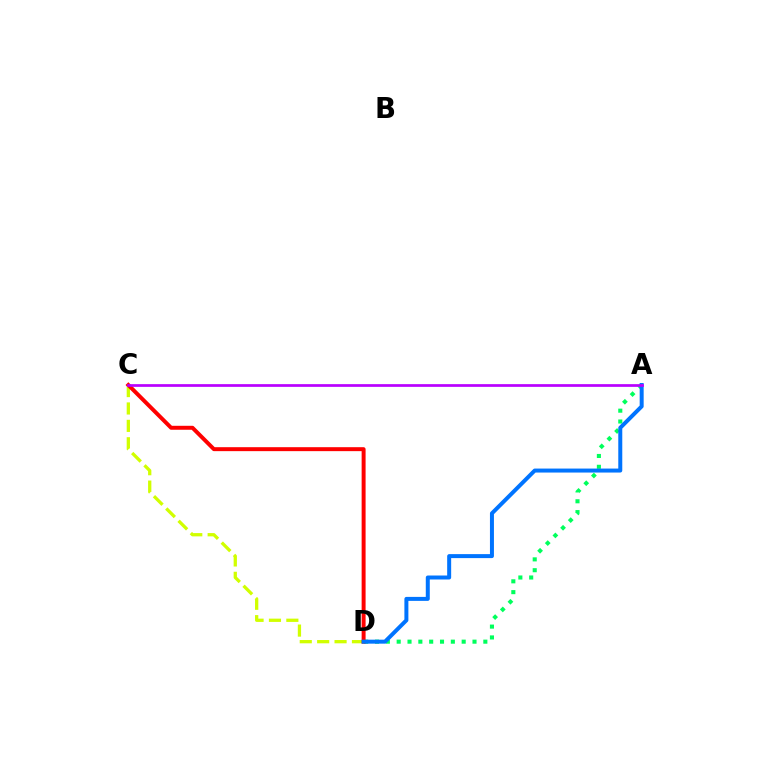{('C', 'D'): [{'color': '#d1ff00', 'line_style': 'dashed', 'thickness': 2.36}, {'color': '#ff0000', 'line_style': 'solid', 'thickness': 2.85}], ('A', 'D'): [{'color': '#00ff5c', 'line_style': 'dotted', 'thickness': 2.94}, {'color': '#0074ff', 'line_style': 'solid', 'thickness': 2.87}], ('A', 'C'): [{'color': '#b900ff', 'line_style': 'solid', 'thickness': 1.96}]}